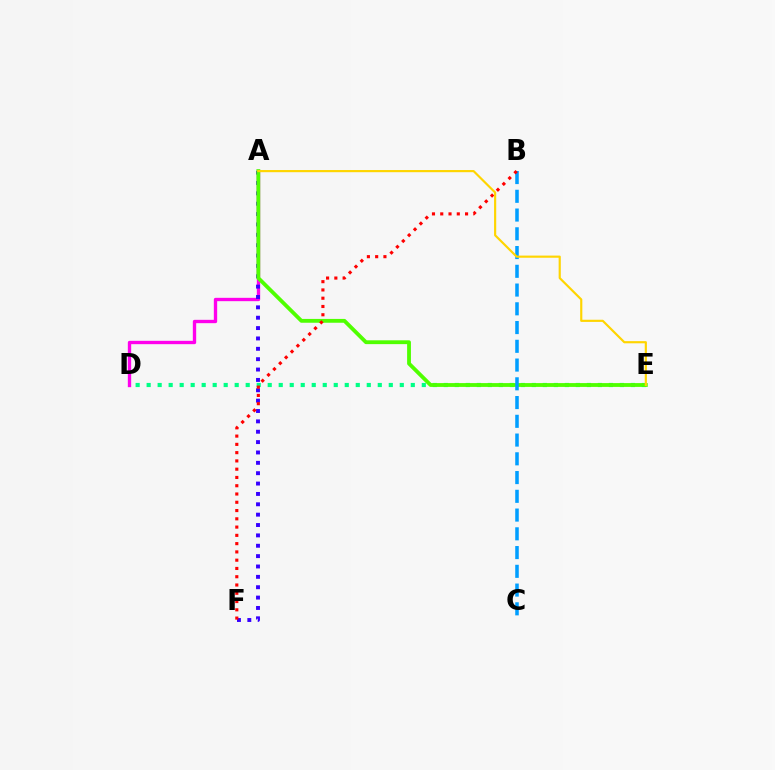{('D', 'E'): [{'color': '#00ff86', 'line_style': 'dotted', 'thickness': 2.99}], ('A', 'D'): [{'color': '#ff00ed', 'line_style': 'solid', 'thickness': 2.41}], ('A', 'F'): [{'color': '#3700ff', 'line_style': 'dotted', 'thickness': 2.82}], ('A', 'E'): [{'color': '#4fff00', 'line_style': 'solid', 'thickness': 2.75}, {'color': '#ffd500', 'line_style': 'solid', 'thickness': 1.56}], ('B', 'C'): [{'color': '#009eff', 'line_style': 'dashed', 'thickness': 2.55}], ('B', 'F'): [{'color': '#ff0000', 'line_style': 'dotted', 'thickness': 2.25}]}